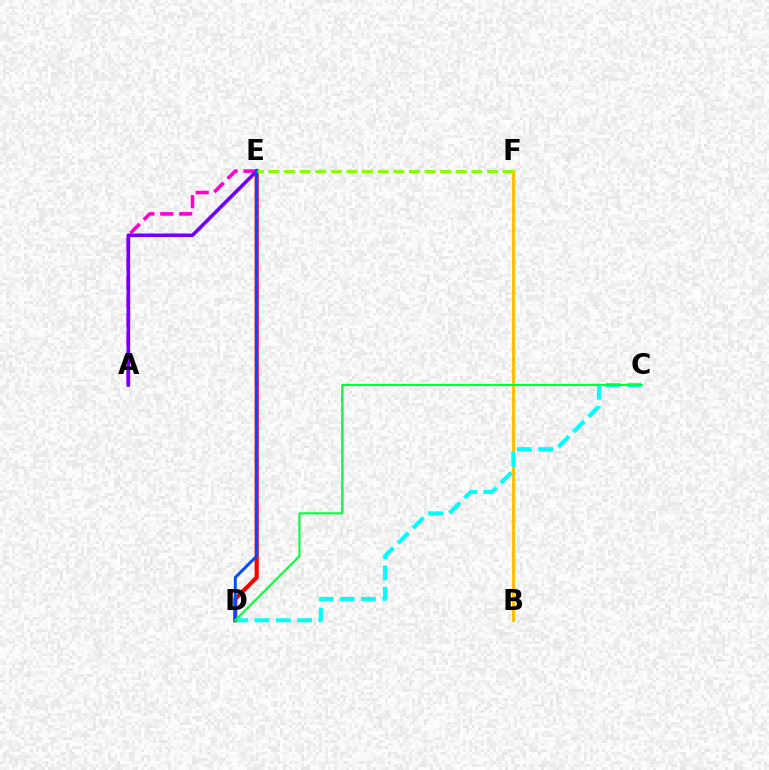{('B', 'F'): [{'color': '#ffbd00', 'line_style': 'solid', 'thickness': 2.07}], ('D', 'E'): [{'color': '#ff0000', 'line_style': 'solid', 'thickness': 2.97}, {'color': '#004bff', 'line_style': 'solid', 'thickness': 2.11}], ('C', 'D'): [{'color': '#00fff6', 'line_style': 'dashed', 'thickness': 2.89}, {'color': '#00ff39', 'line_style': 'solid', 'thickness': 1.5}], ('A', 'E'): [{'color': '#ff00cf', 'line_style': 'dashed', 'thickness': 2.57}, {'color': '#7200ff', 'line_style': 'solid', 'thickness': 2.59}], ('E', 'F'): [{'color': '#84ff00', 'line_style': 'dashed', 'thickness': 2.12}]}